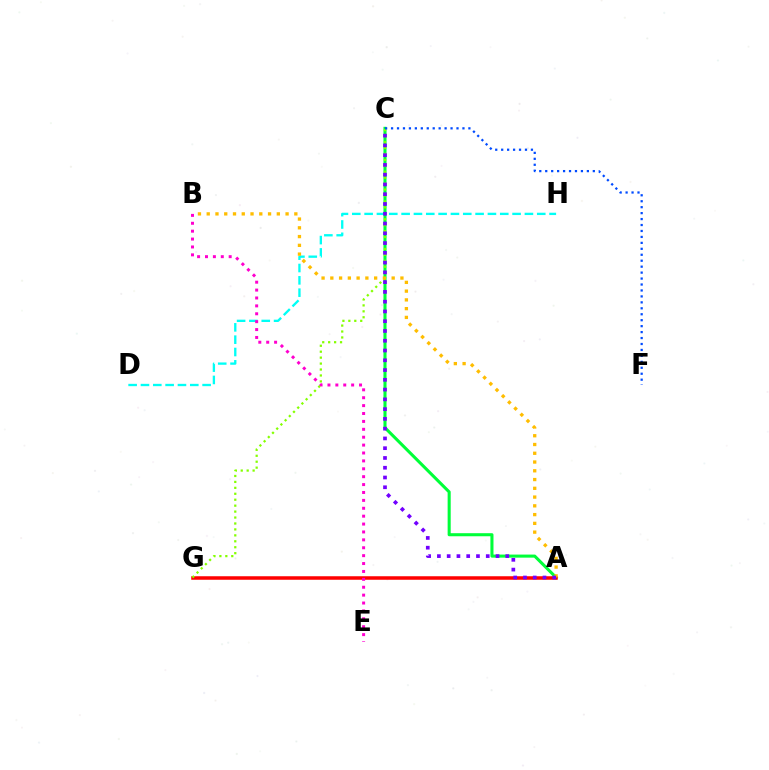{('D', 'H'): [{'color': '#00fff6', 'line_style': 'dashed', 'thickness': 1.68}], ('A', 'C'): [{'color': '#00ff39', 'line_style': 'solid', 'thickness': 2.21}, {'color': '#7200ff', 'line_style': 'dotted', 'thickness': 2.65}], ('A', 'G'): [{'color': '#ff0000', 'line_style': 'solid', 'thickness': 2.53}], ('B', 'E'): [{'color': '#ff00cf', 'line_style': 'dotted', 'thickness': 2.15}], ('C', 'G'): [{'color': '#84ff00', 'line_style': 'dotted', 'thickness': 1.61}], ('A', 'B'): [{'color': '#ffbd00', 'line_style': 'dotted', 'thickness': 2.38}], ('C', 'F'): [{'color': '#004bff', 'line_style': 'dotted', 'thickness': 1.62}]}